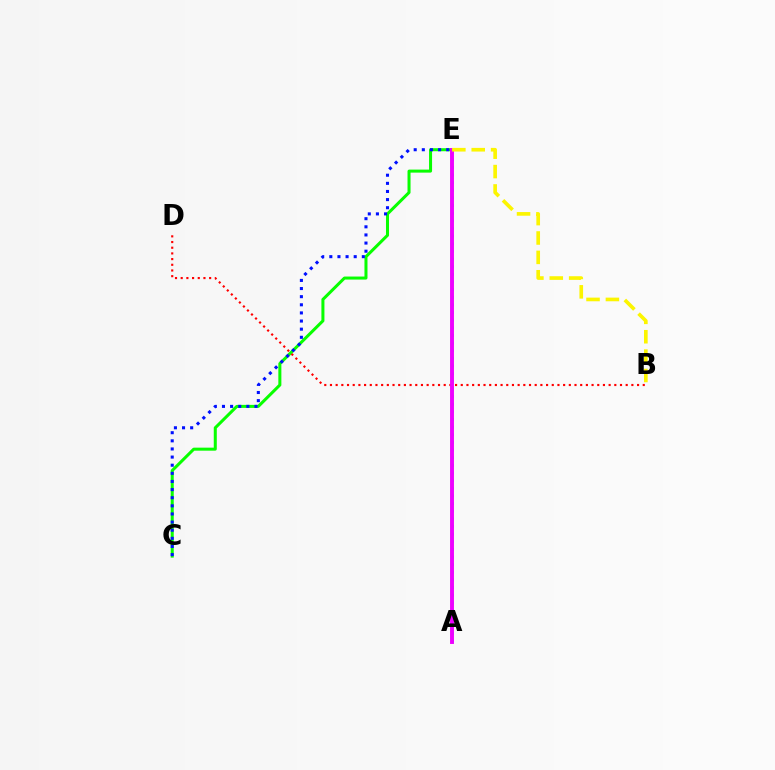{('C', 'E'): [{'color': '#08ff00', 'line_style': 'solid', 'thickness': 2.18}, {'color': '#0010ff', 'line_style': 'dotted', 'thickness': 2.21}], ('B', 'D'): [{'color': '#ff0000', 'line_style': 'dotted', 'thickness': 1.55}], ('A', 'E'): [{'color': '#00fff6', 'line_style': 'dotted', 'thickness': 2.08}, {'color': '#ee00ff', 'line_style': 'solid', 'thickness': 2.81}], ('B', 'E'): [{'color': '#fcf500', 'line_style': 'dashed', 'thickness': 2.63}]}